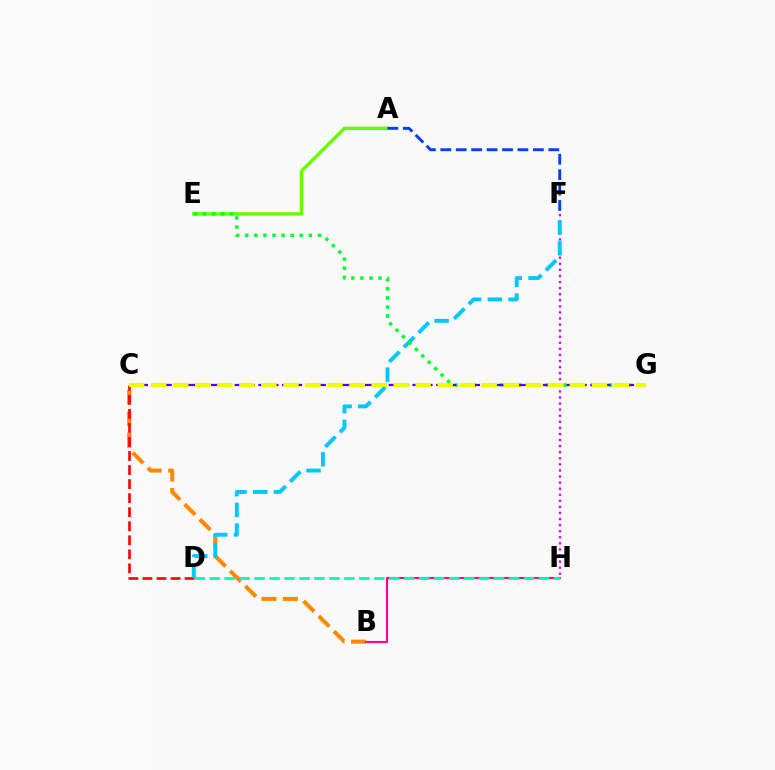{('B', 'C'): [{'color': '#ff8800', 'line_style': 'dashed', 'thickness': 2.91}], ('B', 'H'): [{'color': '#ff00a0', 'line_style': 'solid', 'thickness': 1.52}], ('C', 'D'): [{'color': '#ff0000', 'line_style': 'dashed', 'thickness': 1.91}], ('F', 'H'): [{'color': '#d600ff', 'line_style': 'dotted', 'thickness': 1.65}], ('D', 'H'): [{'color': '#00ffaf', 'line_style': 'dashed', 'thickness': 2.03}], ('A', 'E'): [{'color': '#66ff00', 'line_style': 'solid', 'thickness': 2.44}], ('D', 'F'): [{'color': '#00c7ff', 'line_style': 'dashed', 'thickness': 2.81}], ('E', 'G'): [{'color': '#00ff27', 'line_style': 'dotted', 'thickness': 2.47}], ('C', 'G'): [{'color': '#4f00ff', 'line_style': 'dashed', 'thickness': 1.61}, {'color': '#eeff00', 'line_style': 'dashed', 'thickness': 2.99}], ('A', 'F'): [{'color': '#003fff', 'line_style': 'dashed', 'thickness': 2.1}]}